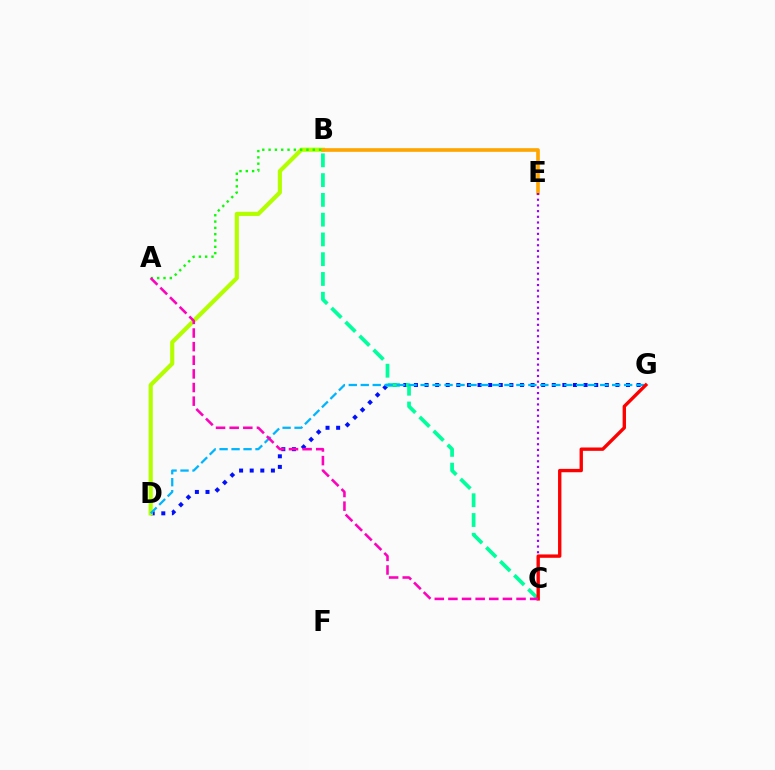{('D', 'G'): [{'color': '#0010ff', 'line_style': 'dotted', 'thickness': 2.88}, {'color': '#00b5ff', 'line_style': 'dashed', 'thickness': 1.63}], ('B', 'D'): [{'color': '#b3ff00', 'line_style': 'solid', 'thickness': 2.99}], ('B', 'E'): [{'color': '#ffa500', 'line_style': 'solid', 'thickness': 2.62}], ('B', 'C'): [{'color': '#00ff9d', 'line_style': 'dashed', 'thickness': 2.69}], ('C', 'E'): [{'color': '#9b00ff', 'line_style': 'dotted', 'thickness': 1.54}], ('A', 'B'): [{'color': '#08ff00', 'line_style': 'dotted', 'thickness': 1.71}], ('C', 'G'): [{'color': '#ff0000', 'line_style': 'solid', 'thickness': 2.42}], ('A', 'C'): [{'color': '#ff00bd', 'line_style': 'dashed', 'thickness': 1.85}]}